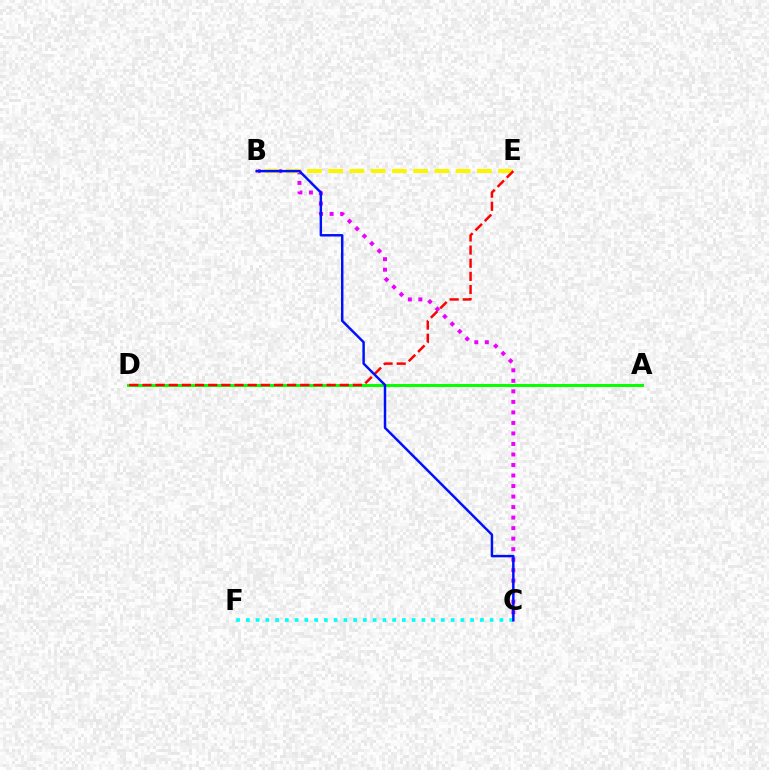{('B', 'C'): [{'color': '#ee00ff', 'line_style': 'dotted', 'thickness': 2.86}, {'color': '#0010ff', 'line_style': 'solid', 'thickness': 1.77}], ('B', 'E'): [{'color': '#fcf500', 'line_style': 'dashed', 'thickness': 2.89}], ('A', 'D'): [{'color': '#08ff00', 'line_style': 'solid', 'thickness': 2.15}], ('C', 'F'): [{'color': '#00fff6', 'line_style': 'dotted', 'thickness': 2.65}], ('D', 'E'): [{'color': '#ff0000', 'line_style': 'dashed', 'thickness': 1.79}]}